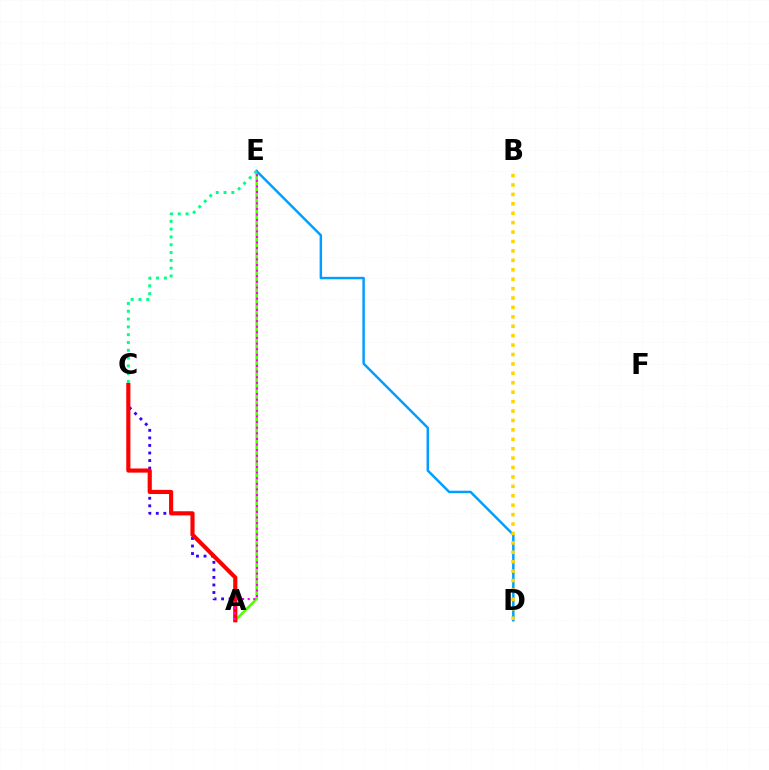{('A', 'E'): [{'color': '#4fff00', 'line_style': 'solid', 'thickness': 1.82}, {'color': '#ff00ed', 'line_style': 'dotted', 'thickness': 1.52}], ('A', 'C'): [{'color': '#3700ff', 'line_style': 'dotted', 'thickness': 2.05}, {'color': '#ff0000', 'line_style': 'solid', 'thickness': 2.98}], ('D', 'E'): [{'color': '#009eff', 'line_style': 'solid', 'thickness': 1.77}], ('B', 'D'): [{'color': '#ffd500', 'line_style': 'dotted', 'thickness': 2.56}], ('C', 'E'): [{'color': '#00ff86', 'line_style': 'dotted', 'thickness': 2.12}]}